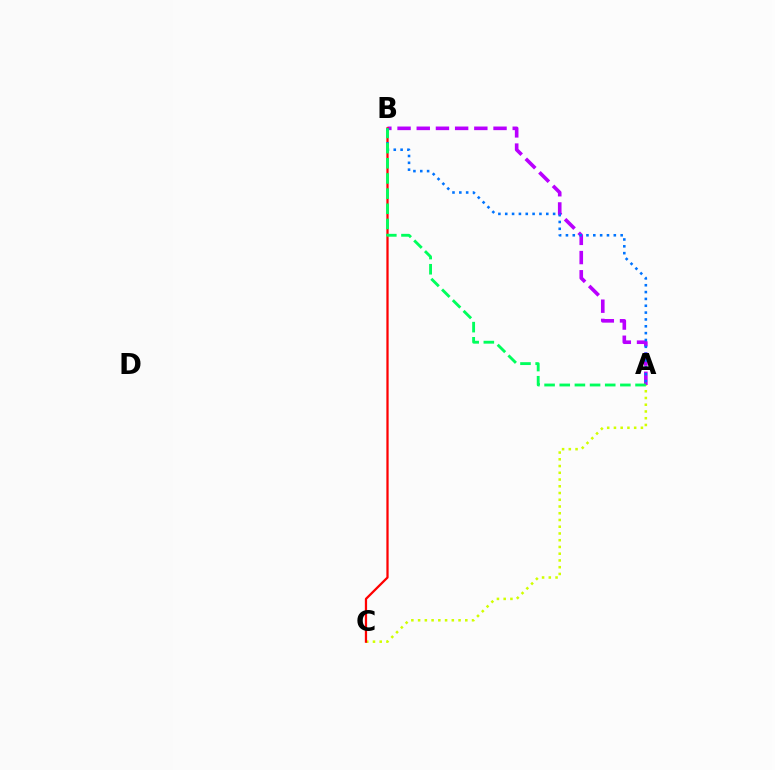{('A', 'B'): [{'color': '#b900ff', 'line_style': 'dashed', 'thickness': 2.61}, {'color': '#0074ff', 'line_style': 'dotted', 'thickness': 1.86}, {'color': '#00ff5c', 'line_style': 'dashed', 'thickness': 2.06}], ('A', 'C'): [{'color': '#d1ff00', 'line_style': 'dotted', 'thickness': 1.83}], ('B', 'C'): [{'color': '#ff0000', 'line_style': 'solid', 'thickness': 1.62}]}